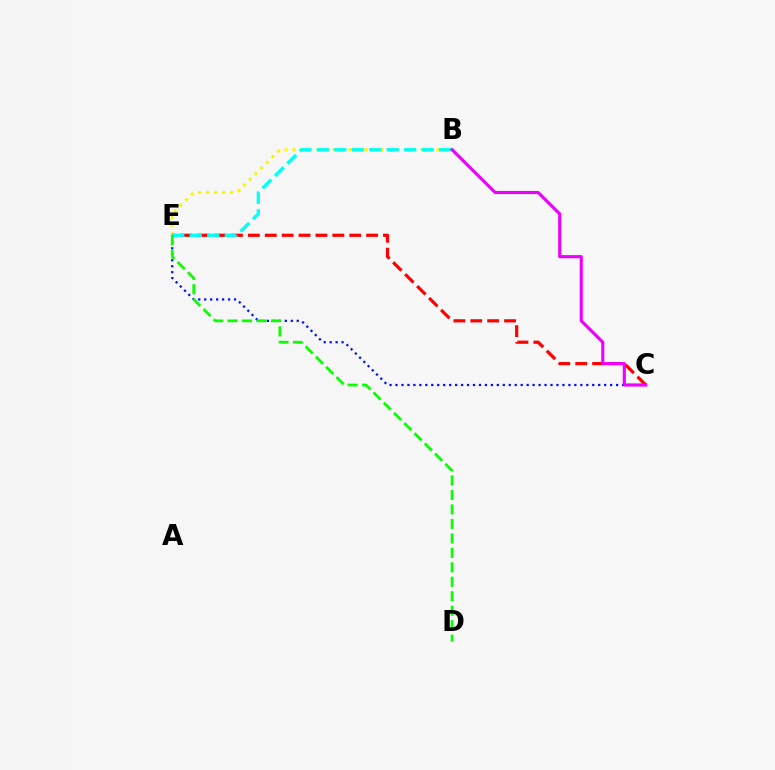{('C', 'E'): [{'color': '#0010ff', 'line_style': 'dotted', 'thickness': 1.62}, {'color': '#ff0000', 'line_style': 'dashed', 'thickness': 2.29}], ('B', 'E'): [{'color': '#fcf500', 'line_style': 'dotted', 'thickness': 2.17}, {'color': '#00fff6', 'line_style': 'dashed', 'thickness': 2.38}], ('D', 'E'): [{'color': '#08ff00', 'line_style': 'dashed', 'thickness': 1.97}], ('B', 'C'): [{'color': '#ee00ff', 'line_style': 'solid', 'thickness': 2.25}]}